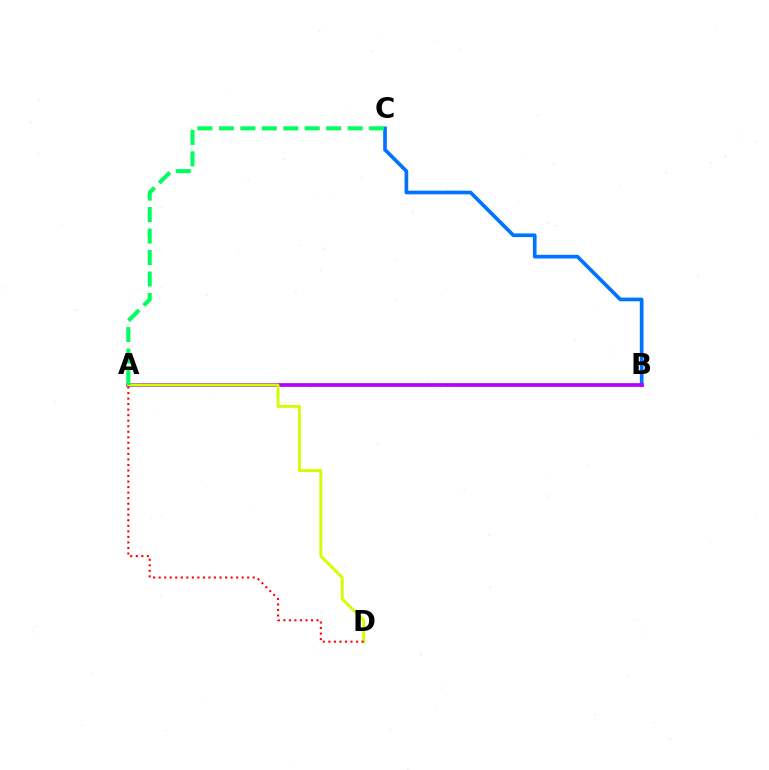{('B', 'C'): [{'color': '#0074ff', 'line_style': 'solid', 'thickness': 2.65}], ('A', 'B'): [{'color': '#b900ff', 'line_style': 'solid', 'thickness': 2.69}], ('A', 'D'): [{'color': '#d1ff00', 'line_style': 'solid', 'thickness': 2.07}, {'color': '#ff0000', 'line_style': 'dotted', 'thickness': 1.5}], ('A', 'C'): [{'color': '#00ff5c', 'line_style': 'dashed', 'thickness': 2.92}]}